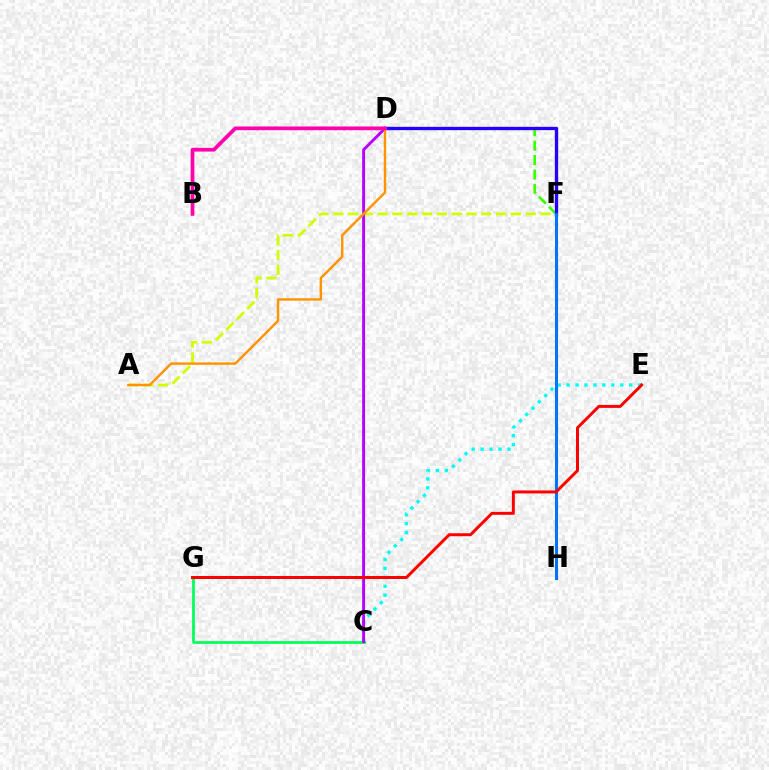{('A', 'F'): [{'color': '#d1ff00', 'line_style': 'dashed', 'thickness': 2.01}], ('C', 'E'): [{'color': '#00fff6', 'line_style': 'dotted', 'thickness': 2.43}], ('D', 'F'): [{'color': '#3dff00', 'line_style': 'dashed', 'thickness': 1.96}, {'color': '#2500ff', 'line_style': 'solid', 'thickness': 2.39}], ('C', 'G'): [{'color': '#00ff5c', 'line_style': 'solid', 'thickness': 1.98}], ('C', 'D'): [{'color': '#b900ff', 'line_style': 'solid', 'thickness': 2.1}], ('F', 'H'): [{'color': '#0074ff', 'line_style': 'solid', 'thickness': 2.21}], ('A', 'D'): [{'color': '#ff9400', 'line_style': 'solid', 'thickness': 1.74}], ('B', 'D'): [{'color': '#ff00ac', 'line_style': 'solid', 'thickness': 2.68}], ('E', 'G'): [{'color': '#ff0000', 'line_style': 'solid', 'thickness': 2.15}]}